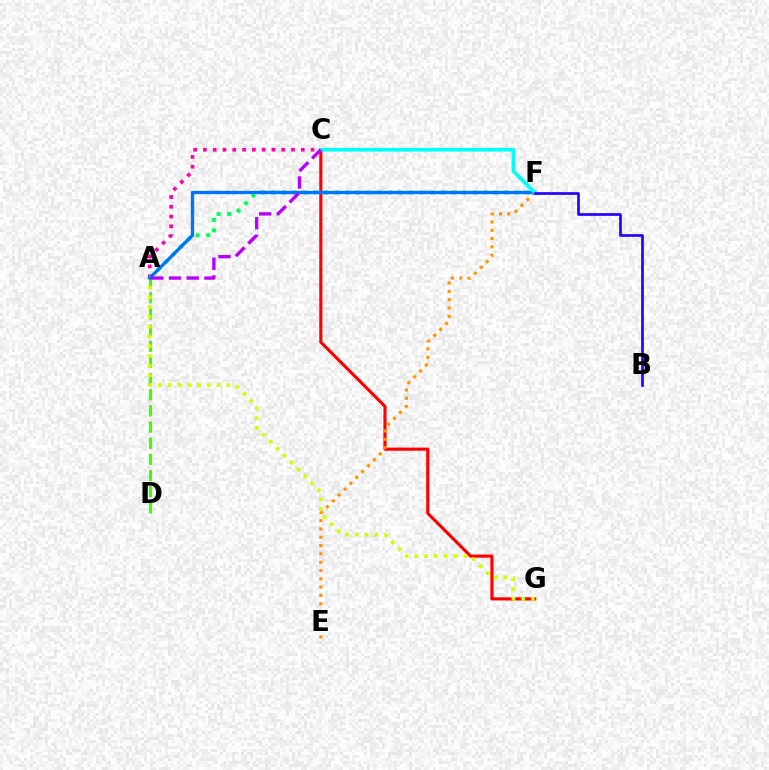{('C', 'G'): [{'color': '#ff0000', 'line_style': 'solid', 'thickness': 2.26}], ('E', 'F'): [{'color': '#ff9400', 'line_style': 'dotted', 'thickness': 2.26}], ('A', 'D'): [{'color': '#3dff00', 'line_style': 'dashed', 'thickness': 2.2}], ('A', 'G'): [{'color': '#d1ff00', 'line_style': 'dotted', 'thickness': 2.66}], ('A', 'C'): [{'color': '#ff00ac', 'line_style': 'dotted', 'thickness': 2.66}, {'color': '#b900ff', 'line_style': 'dashed', 'thickness': 2.41}], ('A', 'F'): [{'color': '#00ff5c', 'line_style': 'dotted', 'thickness': 2.88}, {'color': '#0074ff', 'line_style': 'solid', 'thickness': 2.41}], ('C', 'F'): [{'color': '#00fff6', 'line_style': 'solid', 'thickness': 2.64}], ('B', 'F'): [{'color': '#2500ff', 'line_style': 'solid', 'thickness': 1.93}]}